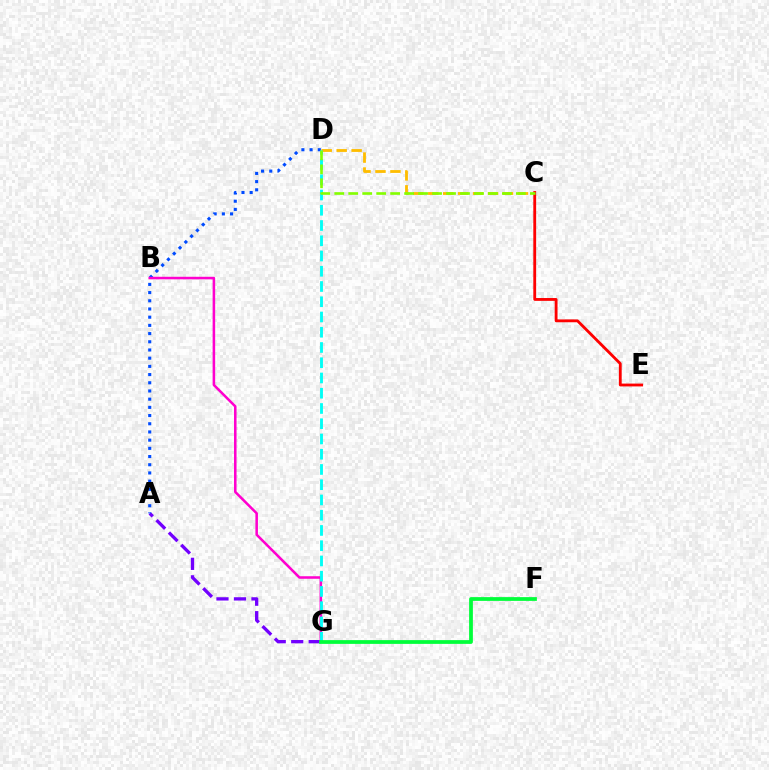{('A', 'G'): [{'color': '#7200ff', 'line_style': 'dashed', 'thickness': 2.38}], ('A', 'D'): [{'color': '#004bff', 'line_style': 'dotted', 'thickness': 2.23}], ('B', 'G'): [{'color': '#ff00cf', 'line_style': 'solid', 'thickness': 1.83}], ('C', 'D'): [{'color': '#ffbd00', 'line_style': 'dashed', 'thickness': 2.03}, {'color': '#84ff00', 'line_style': 'dashed', 'thickness': 1.9}], ('D', 'G'): [{'color': '#00fff6', 'line_style': 'dashed', 'thickness': 2.07}], ('F', 'G'): [{'color': '#00ff39', 'line_style': 'solid', 'thickness': 2.7}], ('C', 'E'): [{'color': '#ff0000', 'line_style': 'solid', 'thickness': 2.04}]}